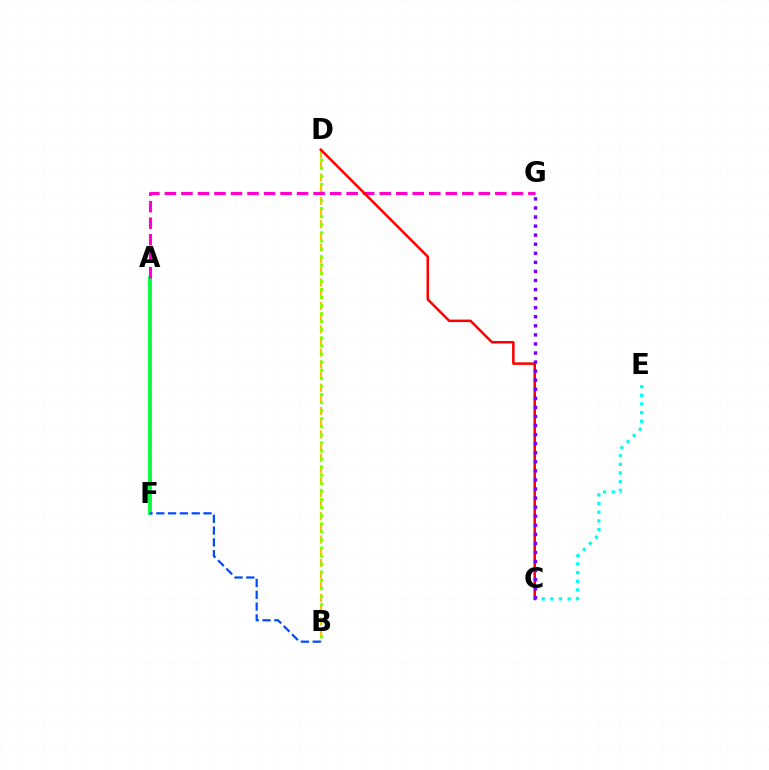{('B', 'D'): [{'color': '#ffbd00', 'line_style': 'dashed', 'thickness': 1.59}, {'color': '#84ff00', 'line_style': 'dotted', 'thickness': 2.2}], ('A', 'F'): [{'color': '#00ff39', 'line_style': 'solid', 'thickness': 2.75}], ('C', 'E'): [{'color': '#00fff6', 'line_style': 'dotted', 'thickness': 2.35}], ('A', 'G'): [{'color': '#ff00cf', 'line_style': 'dashed', 'thickness': 2.24}], ('C', 'D'): [{'color': '#ff0000', 'line_style': 'solid', 'thickness': 1.82}], ('B', 'F'): [{'color': '#004bff', 'line_style': 'dashed', 'thickness': 1.6}], ('C', 'G'): [{'color': '#7200ff', 'line_style': 'dotted', 'thickness': 2.46}]}